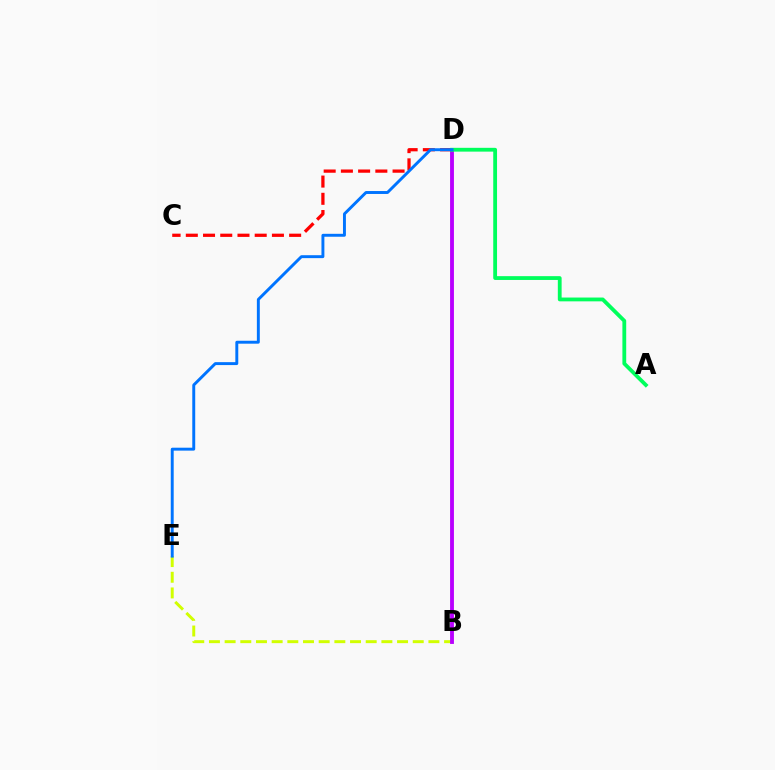{('B', 'E'): [{'color': '#d1ff00', 'line_style': 'dashed', 'thickness': 2.13}], ('C', 'D'): [{'color': '#ff0000', 'line_style': 'dashed', 'thickness': 2.34}], ('B', 'D'): [{'color': '#b900ff', 'line_style': 'solid', 'thickness': 2.77}], ('A', 'D'): [{'color': '#00ff5c', 'line_style': 'solid', 'thickness': 2.74}], ('D', 'E'): [{'color': '#0074ff', 'line_style': 'solid', 'thickness': 2.11}]}